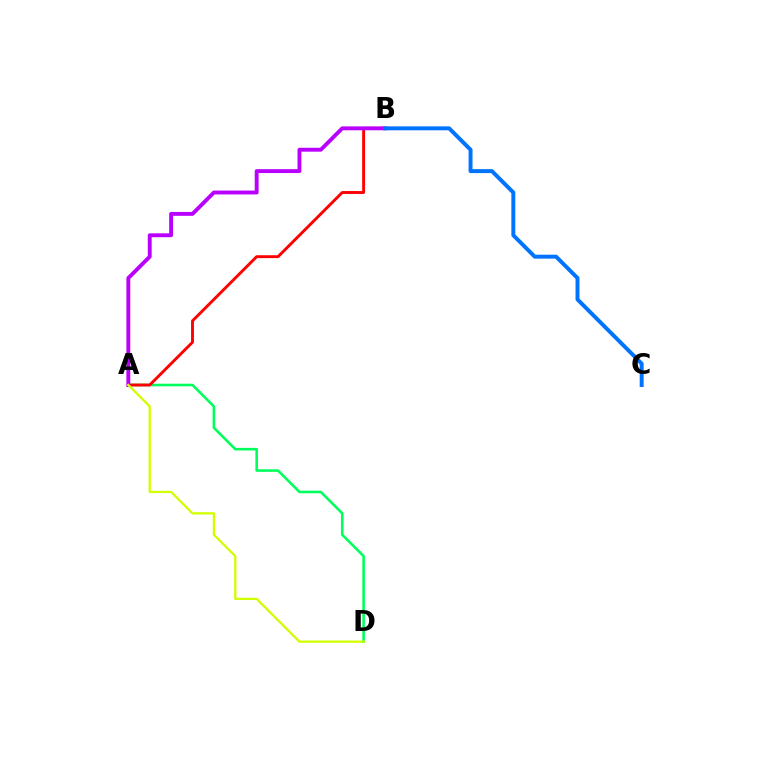{('A', 'D'): [{'color': '#00ff5c', 'line_style': 'solid', 'thickness': 1.86}, {'color': '#d1ff00', 'line_style': 'solid', 'thickness': 1.65}], ('A', 'B'): [{'color': '#ff0000', 'line_style': 'solid', 'thickness': 2.08}, {'color': '#b900ff', 'line_style': 'solid', 'thickness': 2.8}], ('B', 'C'): [{'color': '#0074ff', 'line_style': 'solid', 'thickness': 2.85}]}